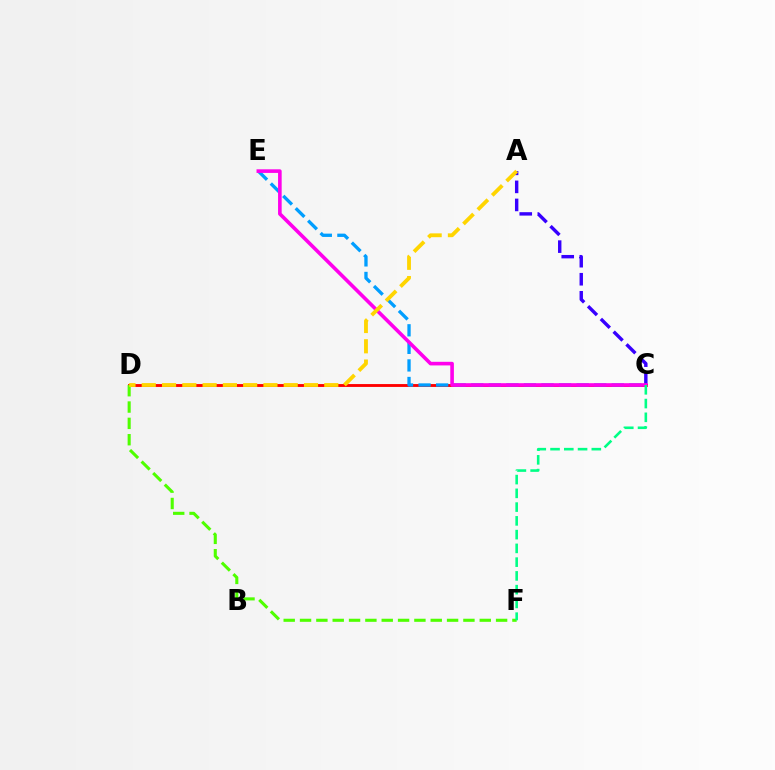{('A', 'C'): [{'color': '#3700ff', 'line_style': 'dashed', 'thickness': 2.45}], ('C', 'D'): [{'color': '#ff0000', 'line_style': 'solid', 'thickness': 2.06}], ('D', 'F'): [{'color': '#4fff00', 'line_style': 'dashed', 'thickness': 2.22}], ('C', 'E'): [{'color': '#009eff', 'line_style': 'dashed', 'thickness': 2.39}, {'color': '#ff00ed', 'line_style': 'solid', 'thickness': 2.6}], ('A', 'D'): [{'color': '#ffd500', 'line_style': 'dashed', 'thickness': 2.76}], ('C', 'F'): [{'color': '#00ff86', 'line_style': 'dashed', 'thickness': 1.87}]}